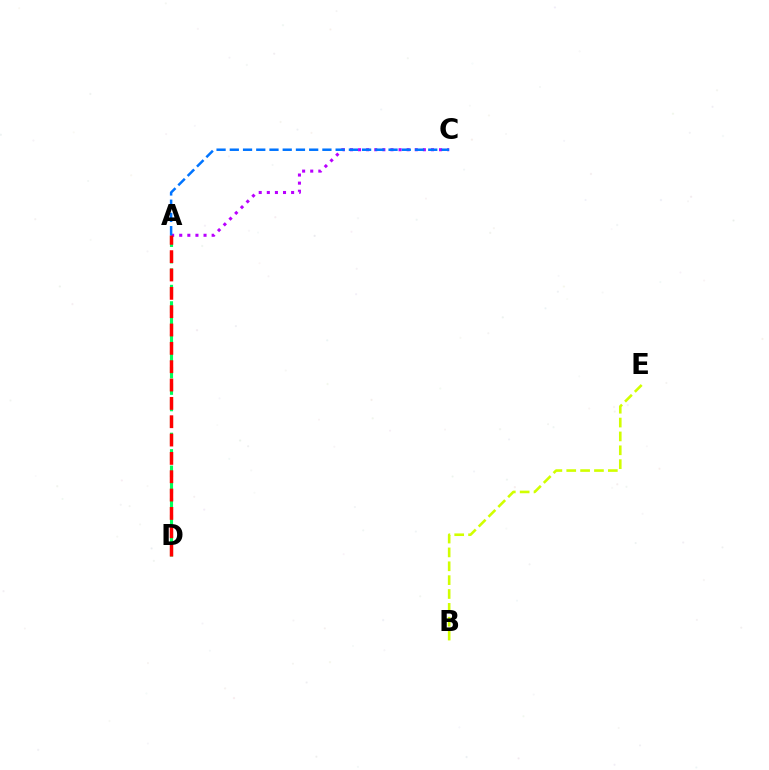{('A', 'D'): [{'color': '#00ff5c', 'line_style': 'dashed', 'thickness': 2.23}, {'color': '#ff0000', 'line_style': 'dashed', 'thickness': 2.49}], ('B', 'E'): [{'color': '#d1ff00', 'line_style': 'dashed', 'thickness': 1.88}], ('A', 'C'): [{'color': '#b900ff', 'line_style': 'dotted', 'thickness': 2.2}, {'color': '#0074ff', 'line_style': 'dashed', 'thickness': 1.8}]}